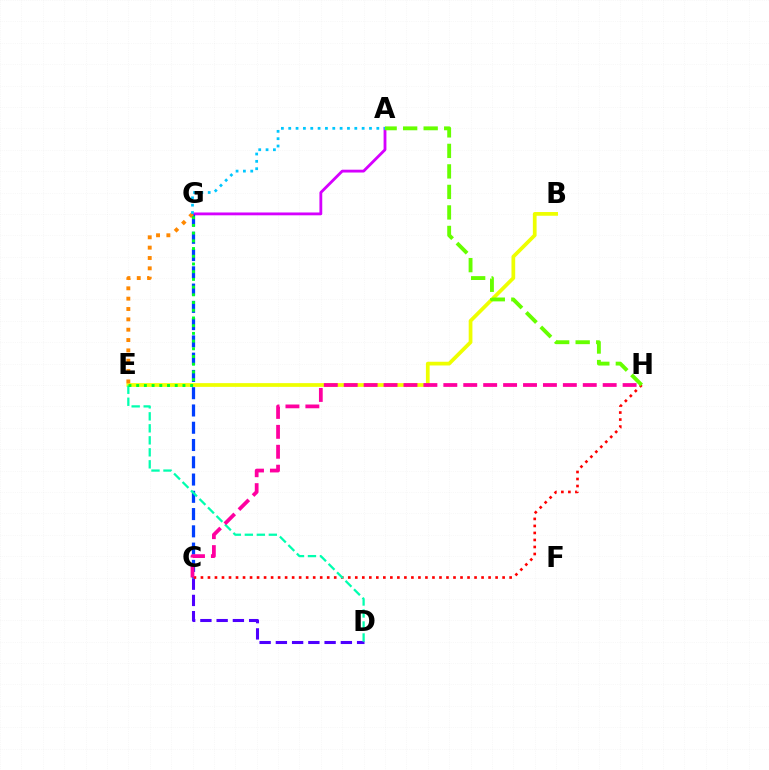{('A', 'G'): [{'color': '#d600ff', 'line_style': 'solid', 'thickness': 2.03}, {'color': '#00c7ff', 'line_style': 'dotted', 'thickness': 1.99}], ('C', 'D'): [{'color': '#4f00ff', 'line_style': 'dashed', 'thickness': 2.21}], ('C', 'G'): [{'color': '#003fff', 'line_style': 'dashed', 'thickness': 2.35}], ('B', 'E'): [{'color': '#eeff00', 'line_style': 'solid', 'thickness': 2.69}], ('C', 'H'): [{'color': '#ff0000', 'line_style': 'dotted', 'thickness': 1.91}, {'color': '#ff00a0', 'line_style': 'dashed', 'thickness': 2.71}], ('A', 'H'): [{'color': '#66ff00', 'line_style': 'dashed', 'thickness': 2.79}], ('D', 'E'): [{'color': '#00ffaf', 'line_style': 'dashed', 'thickness': 1.63}], ('E', 'G'): [{'color': '#ff8800', 'line_style': 'dotted', 'thickness': 2.81}, {'color': '#00ff27', 'line_style': 'dotted', 'thickness': 2.1}]}